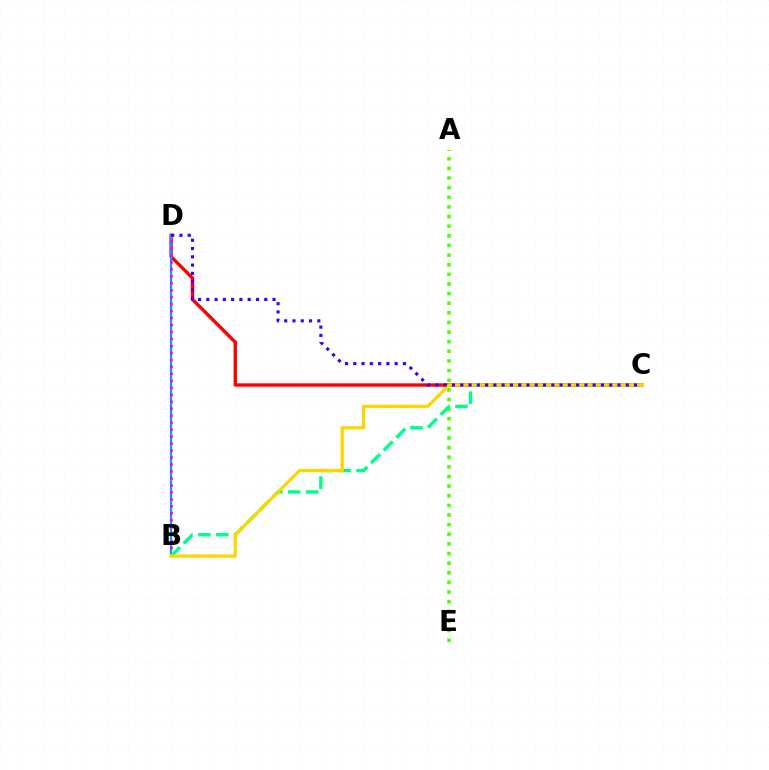{('C', 'D'): [{'color': '#ff0000', 'line_style': 'solid', 'thickness': 2.43}, {'color': '#3700ff', 'line_style': 'dotted', 'thickness': 2.25}], ('B', 'D'): [{'color': '#009eff', 'line_style': 'solid', 'thickness': 1.63}, {'color': '#ff00ed', 'line_style': 'dotted', 'thickness': 1.89}], ('A', 'E'): [{'color': '#4fff00', 'line_style': 'dotted', 'thickness': 2.62}], ('B', 'C'): [{'color': '#00ff86', 'line_style': 'dashed', 'thickness': 2.44}, {'color': '#ffd500', 'line_style': 'solid', 'thickness': 2.33}]}